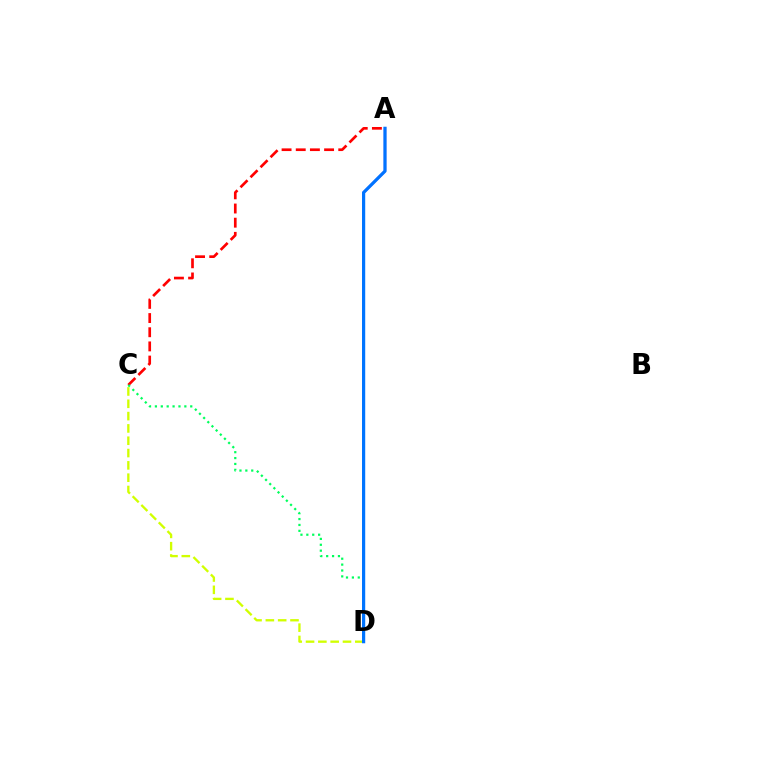{('A', 'D'): [{'color': '#b900ff', 'line_style': 'solid', 'thickness': 1.59}, {'color': '#0074ff', 'line_style': 'solid', 'thickness': 2.3}], ('C', 'D'): [{'color': '#d1ff00', 'line_style': 'dashed', 'thickness': 1.67}, {'color': '#00ff5c', 'line_style': 'dotted', 'thickness': 1.6}], ('A', 'C'): [{'color': '#ff0000', 'line_style': 'dashed', 'thickness': 1.93}]}